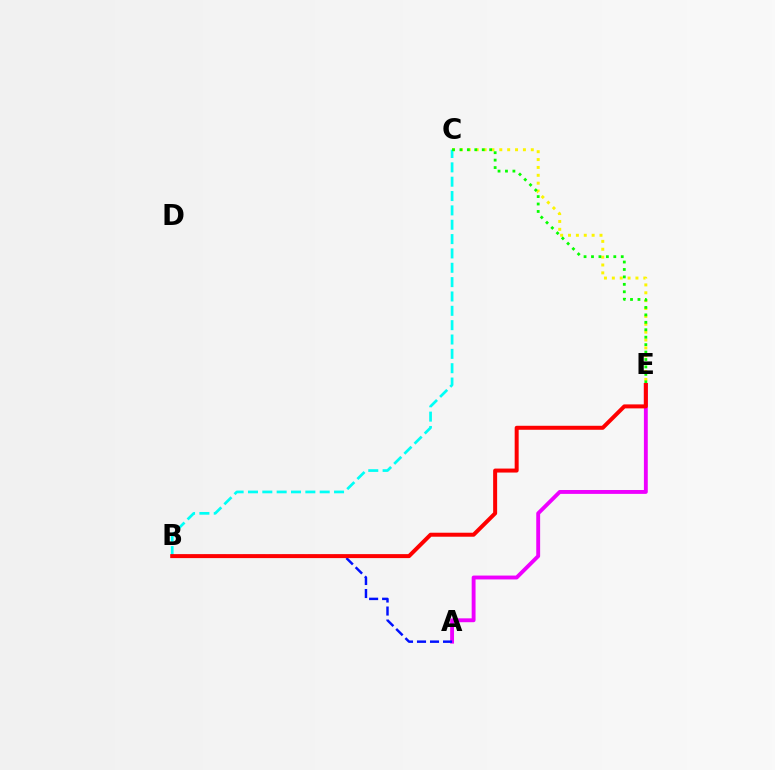{('C', 'E'): [{'color': '#fcf500', 'line_style': 'dotted', 'thickness': 2.14}, {'color': '#08ff00', 'line_style': 'dotted', 'thickness': 2.02}], ('A', 'E'): [{'color': '#ee00ff', 'line_style': 'solid', 'thickness': 2.79}], ('B', 'C'): [{'color': '#00fff6', 'line_style': 'dashed', 'thickness': 1.95}], ('A', 'B'): [{'color': '#0010ff', 'line_style': 'dashed', 'thickness': 1.77}], ('B', 'E'): [{'color': '#ff0000', 'line_style': 'solid', 'thickness': 2.87}]}